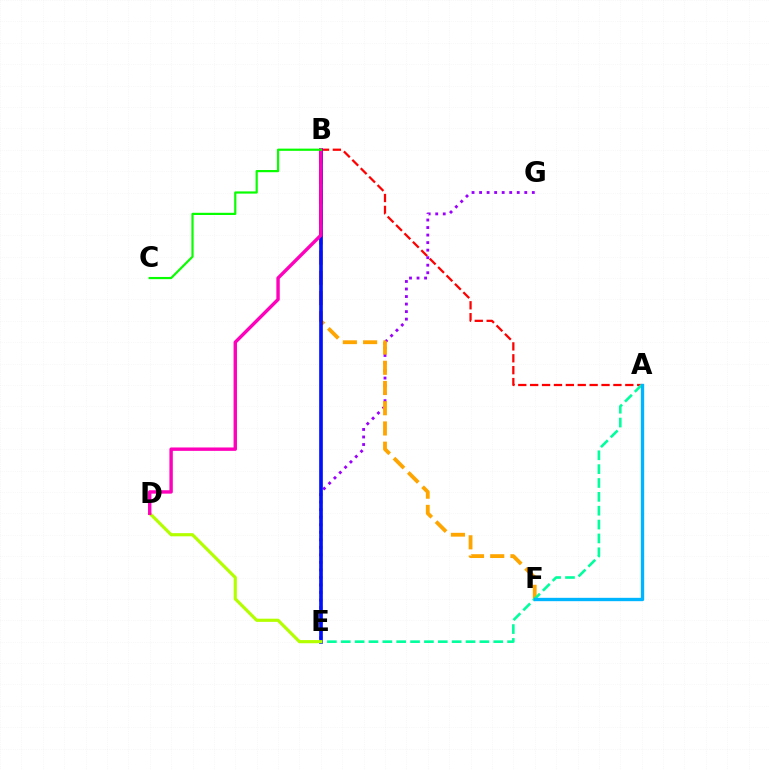{('A', 'B'): [{'color': '#ff0000', 'line_style': 'dashed', 'thickness': 1.62}], ('E', 'G'): [{'color': '#9b00ff', 'line_style': 'dotted', 'thickness': 2.05}], ('B', 'F'): [{'color': '#ffa500', 'line_style': 'dashed', 'thickness': 2.75}], ('A', 'E'): [{'color': '#00ff9d', 'line_style': 'dashed', 'thickness': 1.88}], ('B', 'E'): [{'color': '#0010ff', 'line_style': 'solid', 'thickness': 2.64}], ('D', 'E'): [{'color': '#b3ff00', 'line_style': 'solid', 'thickness': 2.28}], ('B', 'D'): [{'color': '#ff00bd', 'line_style': 'solid', 'thickness': 2.45}], ('B', 'C'): [{'color': '#08ff00', 'line_style': 'solid', 'thickness': 1.58}], ('A', 'F'): [{'color': '#00b5ff', 'line_style': 'solid', 'thickness': 2.41}]}